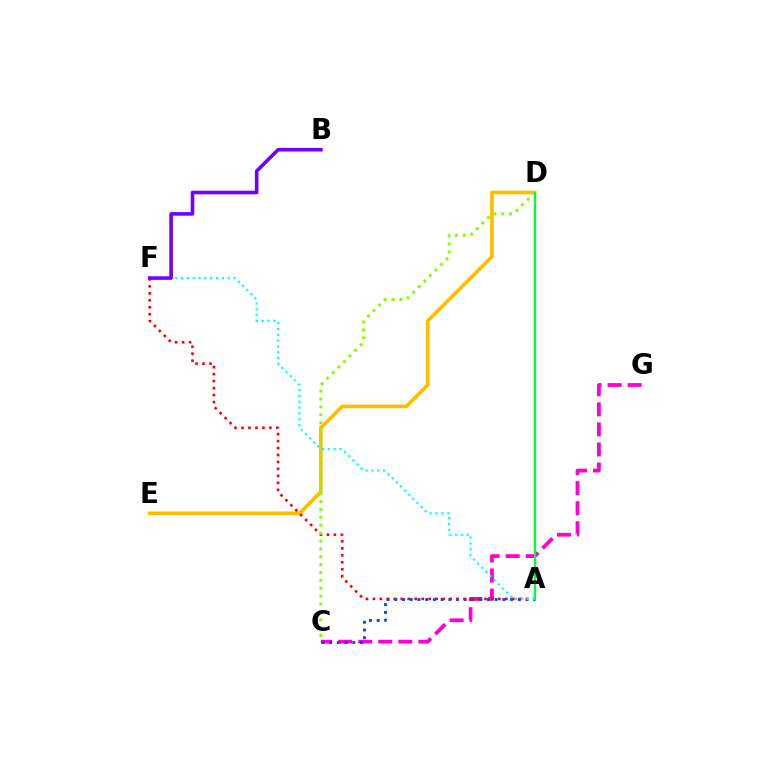{('C', 'G'): [{'color': '#ff00cf', 'line_style': 'dashed', 'thickness': 2.72}], ('D', 'E'): [{'color': '#ffbd00', 'line_style': 'solid', 'thickness': 2.64}], ('A', 'C'): [{'color': '#004bff', 'line_style': 'dotted', 'thickness': 2.1}], ('A', 'F'): [{'color': '#ff0000', 'line_style': 'dotted', 'thickness': 1.89}, {'color': '#00fff6', 'line_style': 'dotted', 'thickness': 1.59}], ('C', 'D'): [{'color': '#84ff00', 'line_style': 'dotted', 'thickness': 2.14}], ('A', 'D'): [{'color': '#00ff39', 'line_style': 'solid', 'thickness': 1.66}], ('B', 'F'): [{'color': '#7200ff', 'line_style': 'solid', 'thickness': 2.6}]}